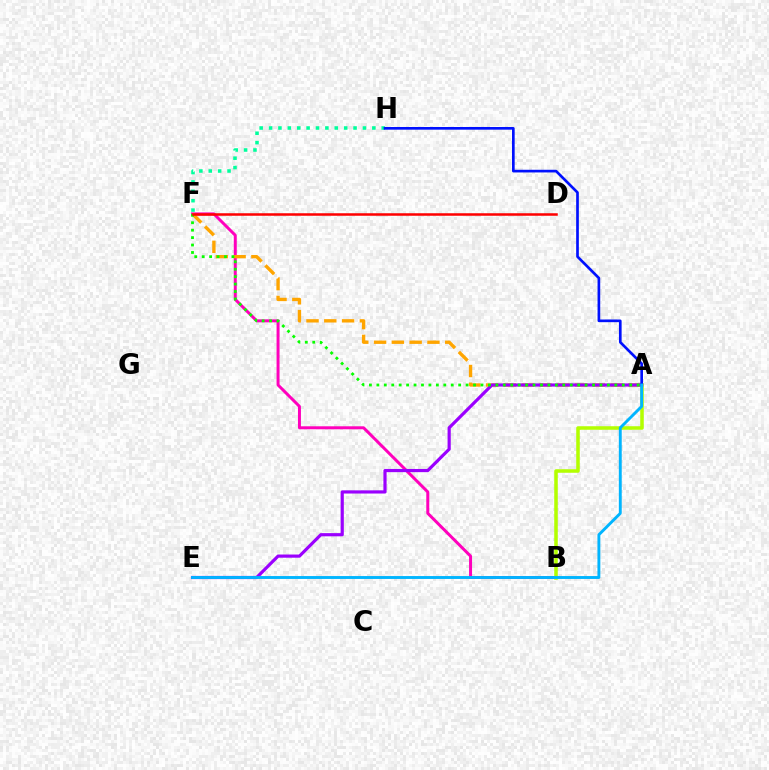{('B', 'F'): [{'color': '#ff00bd', 'line_style': 'solid', 'thickness': 2.14}], ('A', 'F'): [{'color': '#ffa500', 'line_style': 'dashed', 'thickness': 2.42}, {'color': '#08ff00', 'line_style': 'dotted', 'thickness': 2.02}], ('F', 'H'): [{'color': '#00ff9d', 'line_style': 'dotted', 'thickness': 2.55}], ('A', 'B'): [{'color': '#b3ff00', 'line_style': 'solid', 'thickness': 2.55}], ('A', 'E'): [{'color': '#9b00ff', 'line_style': 'solid', 'thickness': 2.29}, {'color': '#00b5ff', 'line_style': 'solid', 'thickness': 2.08}], ('A', 'H'): [{'color': '#0010ff', 'line_style': 'solid', 'thickness': 1.93}], ('D', 'F'): [{'color': '#ff0000', 'line_style': 'solid', 'thickness': 1.81}]}